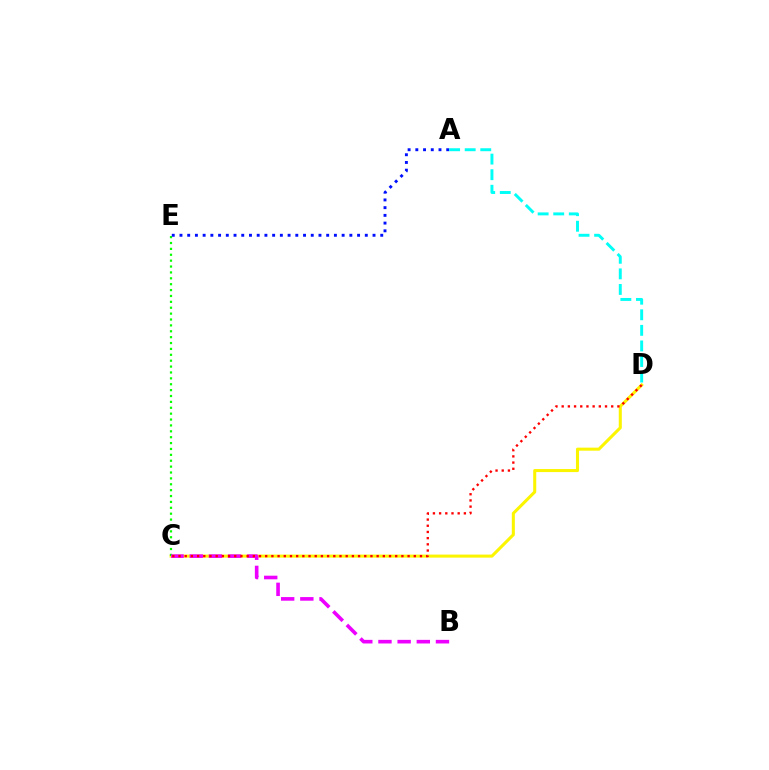{('C', 'D'): [{'color': '#fcf500', 'line_style': 'solid', 'thickness': 2.2}, {'color': '#ff0000', 'line_style': 'dotted', 'thickness': 1.68}], ('C', 'E'): [{'color': '#08ff00', 'line_style': 'dotted', 'thickness': 1.6}], ('A', 'E'): [{'color': '#0010ff', 'line_style': 'dotted', 'thickness': 2.1}], ('B', 'C'): [{'color': '#ee00ff', 'line_style': 'dashed', 'thickness': 2.6}], ('A', 'D'): [{'color': '#00fff6', 'line_style': 'dashed', 'thickness': 2.12}]}